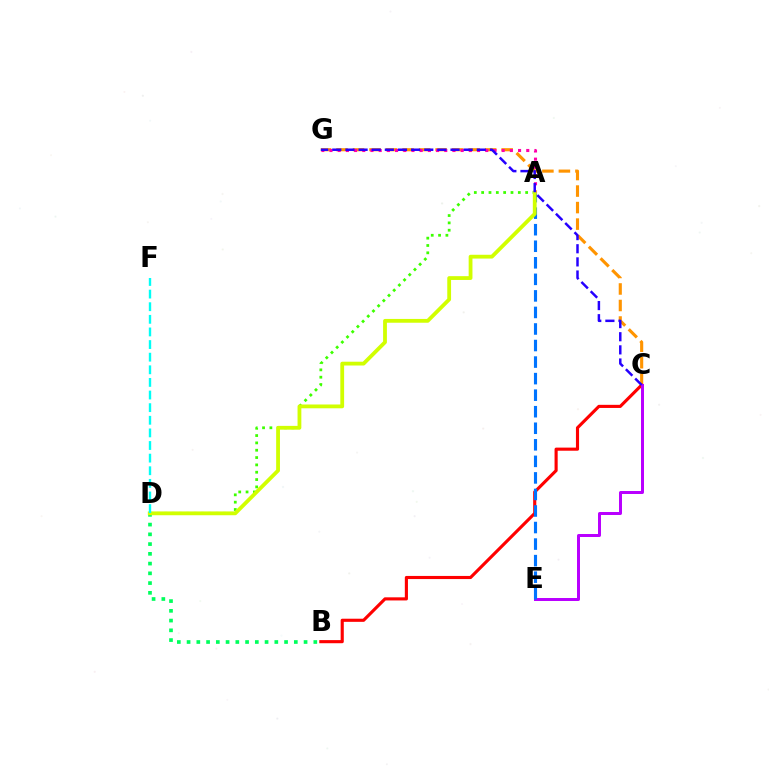{('C', 'G'): [{'color': '#ff9400', 'line_style': 'dashed', 'thickness': 2.24}, {'color': '#2500ff', 'line_style': 'dashed', 'thickness': 1.78}], ('A', 'G'): [{'color': '#ff00ac', 'line_style': 'dotted', 'thickness': 2.23}], ('B', 'C'): [{'color': '#ff0000', 'line_style': 'solid', 'thickness': 2.25}], ('C', 'E'): [{'color': '#b900ff', 'line_style': 'solid', 'thickness': 2.15}], ('A', 'E'): [{'color': '#0074ff', 'line_style': 'dashed', 'thickness': 2.25}], ('A', 'D'): [{'color': '#3dff00', 'line_style': 'dotted', 'thickness': 1.99}, {'color': '#d1ff00', 'line_style': 'solid', 'thickness': 2.74}], ('B', 'D'): [{'color': '#00ff5c', 'line_style': 'dotted', 'thickness': 2.65}], ('D', 'F'): [{'color': '#00fff6', 'line_style': 'dashed', 'thickness': 1.71}]}